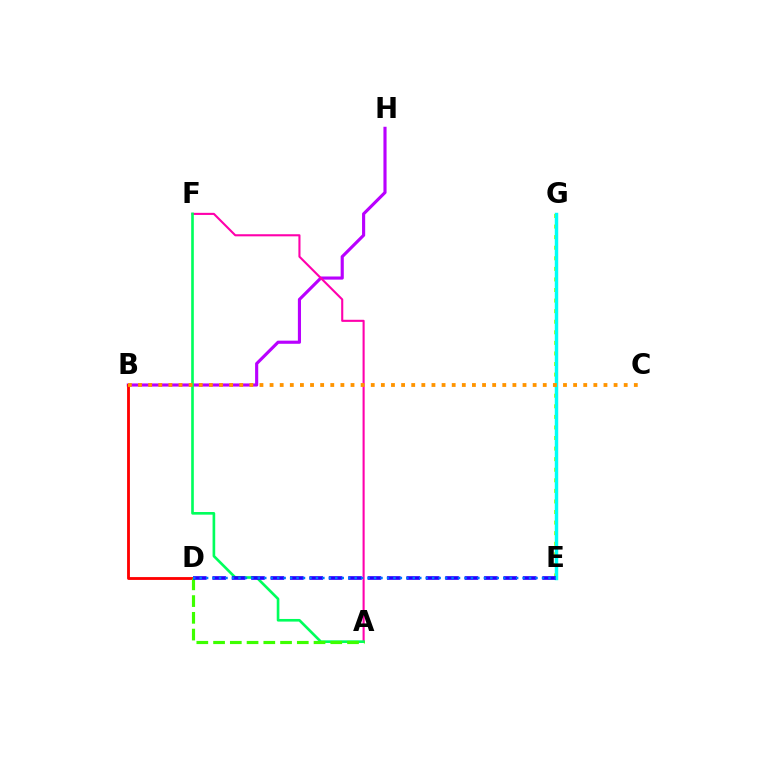{('E', 'G'): [{'color': '#d1ff00', 'line_style': 'dotted', 'thickness': 2.87}, {'color': '#00fff6', 'line_style': 'solid', 'thickness': 2.48}], ('B', 'H'): [{'color': '#b900ff', 'line_style': 'solid', 'thickness': 2.25}], ('B', 'D'): [{'color': '#ff0000', 'line_style': 'solid', 'thickness': 2.04}], ('A', 'F'): [{'color': '#ff00ac', 'line_style': 'solid', 'thickness': 1.51}, {'color': '#00ff5c', 'line_style': 'solid', 'thickness': 1.9}], ('A', 'D'): [{'color': '#3dff00', 'line_style': 'dashed', 'thickness': 2.27}], ('B', 'C'): [{'color': '#ff9400', 'line_style': 'dotted', 'thickness': 2.75}], ('D', 'E'): [{'color': '#2500ff', 'line_style': 'dashed', 'thickness': 2.64}, {'color': '#0074ff', 'line_style': 'dotted', 'thickness': 1.75}]}